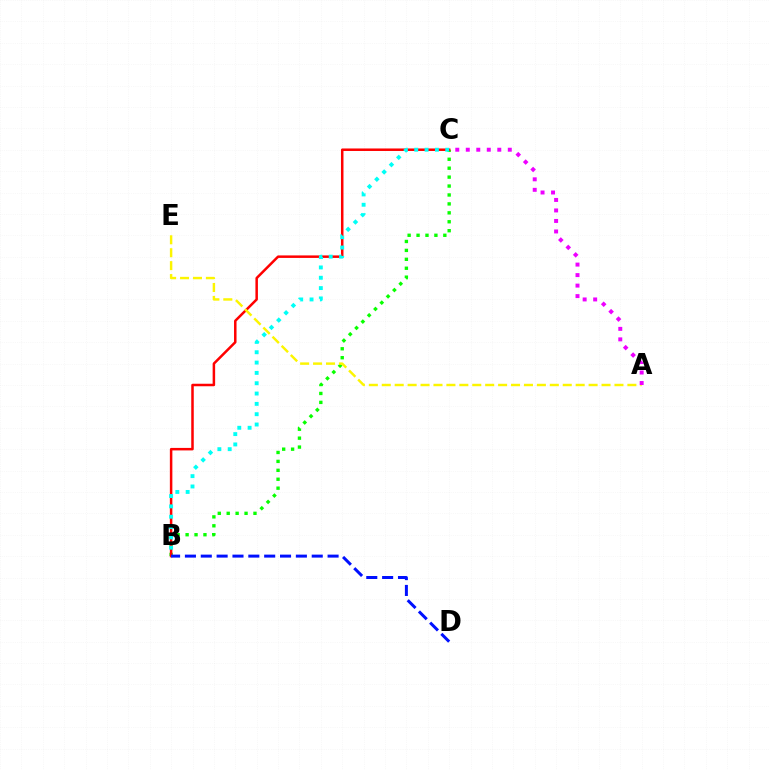{('B', 'C'): [{'color': '#08ff00', 'line_style': 'dotted', 'thickness': 2.43}, {'color': '#ff0000', 'line_style': 'solid', 'thickness': 1.8}, {'color': '#00fff6', 'line_style': 'dotted', 'thickness': 2.81}], ('B', 'D'): [{'color': '#0010ff', 'line_style': 'dashed', 'thickness': 2.15}], ('A', 'E'): [{'color': '#fcf500', 'line_style': 'dashed', 'thickness': 1.76}], ('A', 'C'): [{'color': '#ee00ff', 'line_style': 'dotted', 'thickness': 2.85}]}